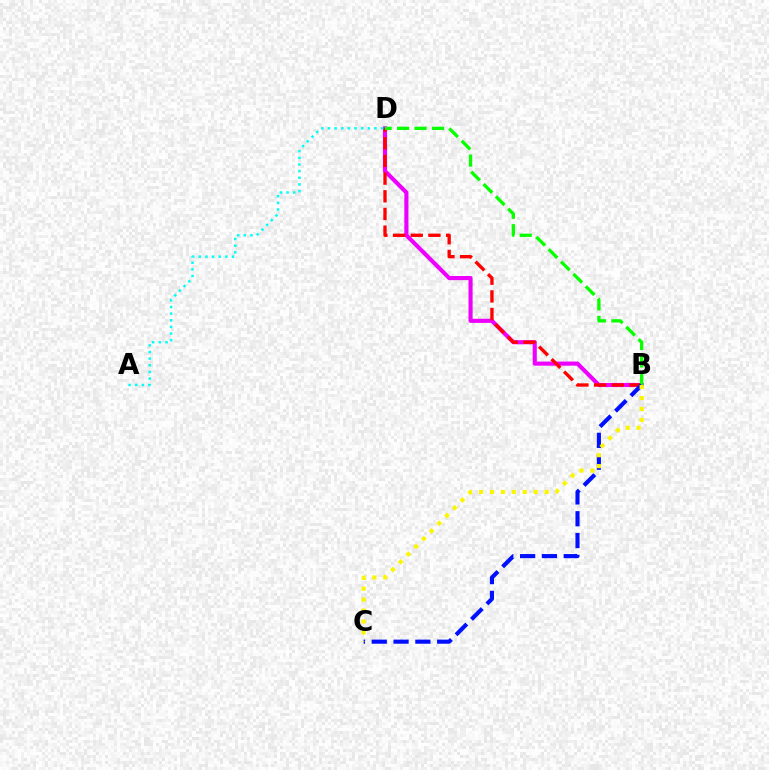{('B', 'D'): [{'color': '#ee00ff', 'line_style': 'solid', 'thickness': 2.97}, {'color': '#ff0000', 'line_style': 'dashed', 'thickness': 2.4}, {'color': '#08ff00', 'line_style': 'dashed', 'thickness': 2.37}], ('B', 'C'): [{'color': '#0010ff', 'line_style': 'dashed', 'thickness': 2.96}, {'color': '#fcf500', 'line_style': 'dotted', 'thickness': 2.97}], ('A', 'D'): [{'color': '#00fff6', 'line_style': 'dotted', 'thickness': 1.8}]}